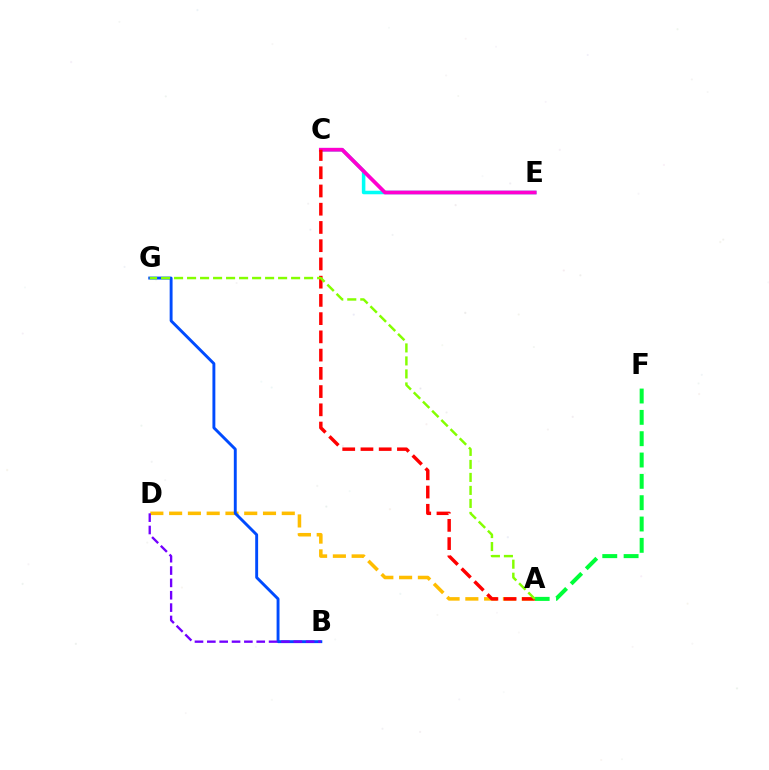{('A', 'D'): [{'color': '#ffbd00', 'line_style': 'dashed', 'thickness': 2.55}], ('C', 'E'): [{'color': '#00fff6', 'line_style': 'solid', 'thickness': 2.54}, {'color': '#ff00cf', 'line_style': 'solid', 'thickness': 2.7}], ('B', 'G'): [{'color': '#004bff', 'line_style': 'solid', 'thickness': 2.09}], ('A', 'F'): [{'color': '#00ff39', 'line_style': 'dashed', 'thickness': 2.9}], ('A', 'C'): [{'color': '#ff0000', 'line_style': 'dashed', 'thickness': 2.48}], ('A', 'G'): [{'color': '#84ff00', 'line_style': 'dashed', 'thickness': 1.77}], ('B', 'D'): [{'color': '#7200ff', 'line_style': 'dashed', 'thickness': 1.68}]}